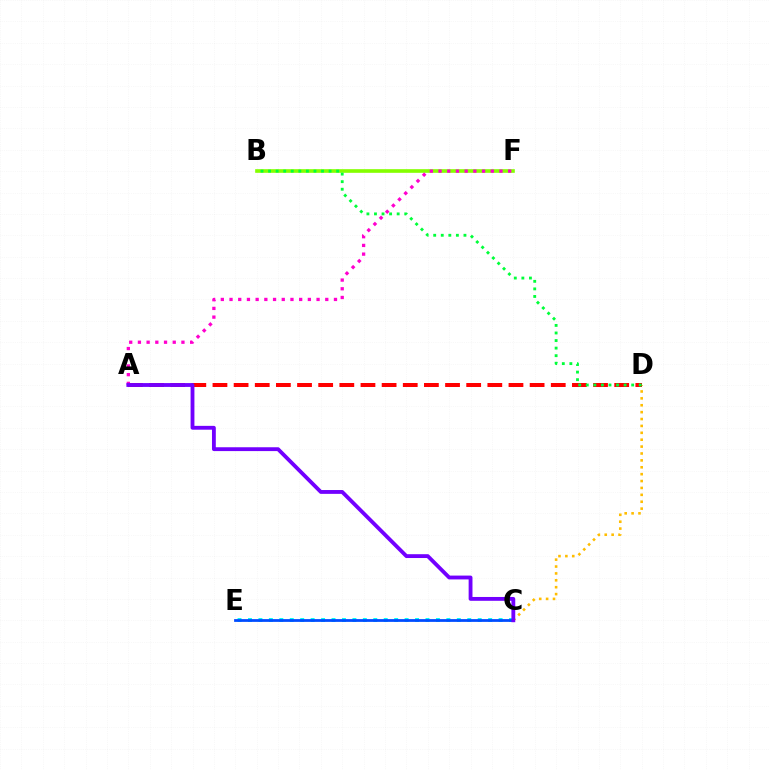{('C', 'D'): [{'color': '#ffbd00', 'line_style': 'dotted', 'thickness': 1.87}], ('B', 'F'): [{'color': '#84ff00', 'line_style': 'solid', 'thickness': 2.62}], ('C', 'E'): [{'color': '#00fff6', 'line_style': 'dotted', 'thickness': 2.84}, {'color': '#004bff', 'line_style': 'solid', 'thickness': 1.98}], ('A', 'D'): [{'color': '#ff0000', 'line_style': 'dashed', 'thickness': 2.87}], ('A', 'F'): [{'color': '#ff00cf', 'line_style': 'dotted', 'thickness': 2.36}], ('A', 'C'): [{'color': '#7200ff', 'line_style': 'solid', 'thickness': 2.76}], ('B', 'D'): [{'color': '#00ff39', 'line_style': 'dotted', 'thickness': 2.06}]}